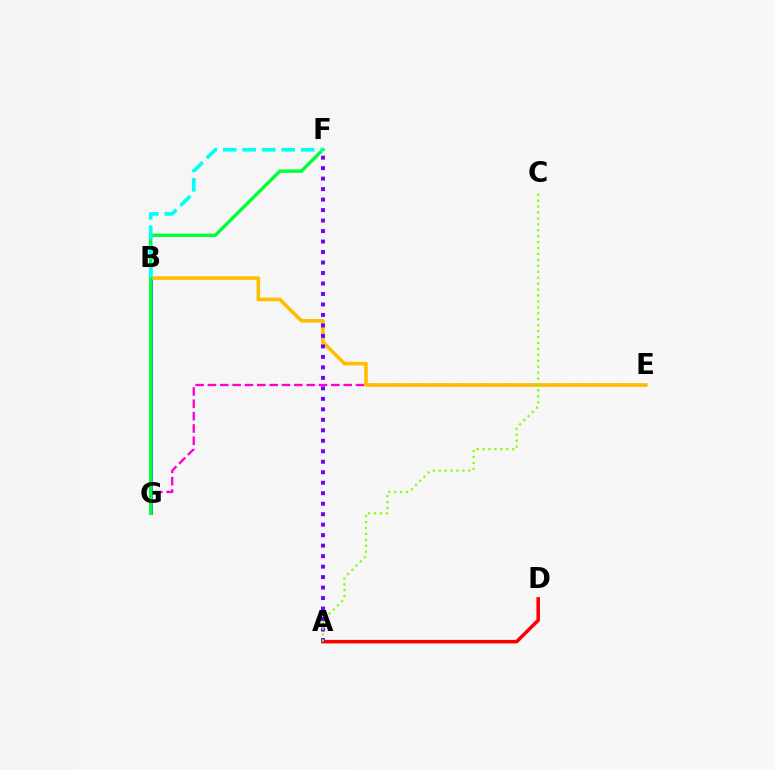{('B', 'G'): [{'color': '#004bff', 'line_style': 'solid', 'thickness': 1.82}], ('E', 'G'): [{'color': '#ff00cf', 'line_style': 'dashed', 'thickness': 1.68}], ('B', 'E'): [{'color': '#ffbd00', 'line_style': 'solid', 'thickness': 2.58}], ('F', 'G'): [{'color': '#00ff39', 'line_style': 'solid', 'thickness': 2.42}], ('B', 'F'): [{'color': '#00fff6', 'line_style': 'dashed', 'thickness': 2.65}], ('A', 'D'): [{'color': '#ff0000', 'line_style': 'solid', 'thickness': 2.54}], ('A', 'F'): [{'color': '#7200ff', 'line_style': 'dotted', 'thickness': 2.85}], ('A', 'C'): [{'color': '#84ff00', 'line_style': 'dotted', 'thickness': 1.61}]}